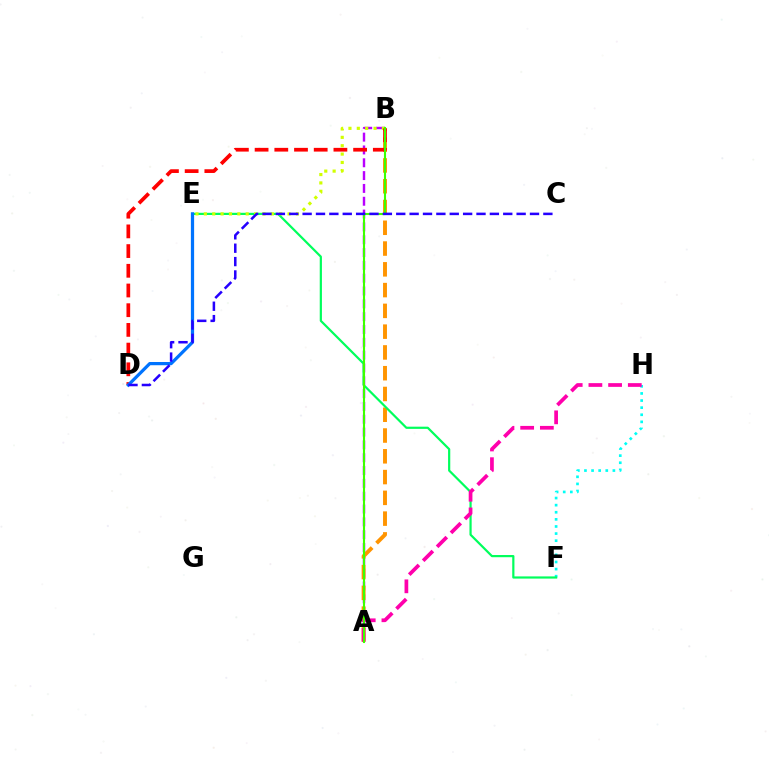{('A', 'B'): [{'color': '#b900ff', 'line_style': 'dashed', 'thickness': 1.74}, {'color': '#ff9400', 'line_style': 'dashed', 'thickness': 2.82}, {'color': '#3dff00', 'line_style': 'solid', 'thickness': 1.51}], ('F', 'H'): [{'color': '#00fff6', 'line_style': 'dotted', 'thickness': 1.93}], ('E', 'F'): [{'color': '#00ff5c', 'line_style': 'solid', 'thickness': 1.58}], ('B', 'E'): [{'color': '#d1ff00', 'line_style': 'dotted', 'thickness': 2.27}], ('A', 'H'): [{'color': '#ff00ac', 'line_style': 'dashed', 'thickness': 2.68}], ('B', 'D'): [{'color': '#ff0000', 'line_style': 'dashed', 'thickness': 2.68}], ('D', 'E'): [{'color': '#0074ff', 'line_style': 'solid', 'thickness': 2.33}], ('C', 'D'): [{'color': '#2500ff', 'line_style': 'dashed', 'thickness': 1.82}]}